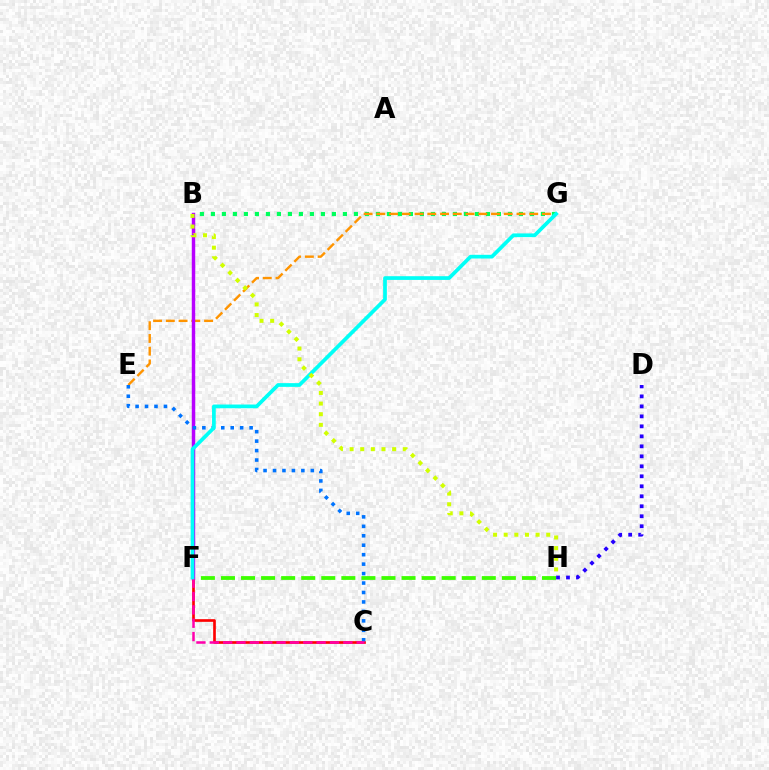{('C', 'F'): [{'color': '#ff0000', 'line_style': 'solid', 'thickness': 1.92}, {'color': '#ff00ac', 'line_style': 'dashed', 'thickness': 1.81}], ('B', 'G'): [{'color': '#00ff5c', 'line_style': 'dotted', 'thickness': 2.99}], ('F', 'H'): [{'color': '#3dff00', 'line_style': 'dashed', 'thickness': 2.73}], ('E', 'G'): [{'color': '#ff9400', 'line_style': 'dashed', 'thickness': 1.73}], ('B', 'F'): [{'color': '#b900ff', 'line_style': 'solid', 'thickness': 2.48}], ('C', 'E'): [{'color': '#0074ff', 'line_style': 'dotted', 'thickness': 2.57}], ('D', 'H'): [{'color': '#2500ff', 'line_style': 'dotted', 'thickness': 2.71}], ('F', 'G'): [{'color': '#00fff6', 'line_style': 'solid', 'thickness': 2.68}], ('B', 'H'): [{'color': '#d1ff00', 'line_style': 'dotted', 'thickness': 2.89}]}